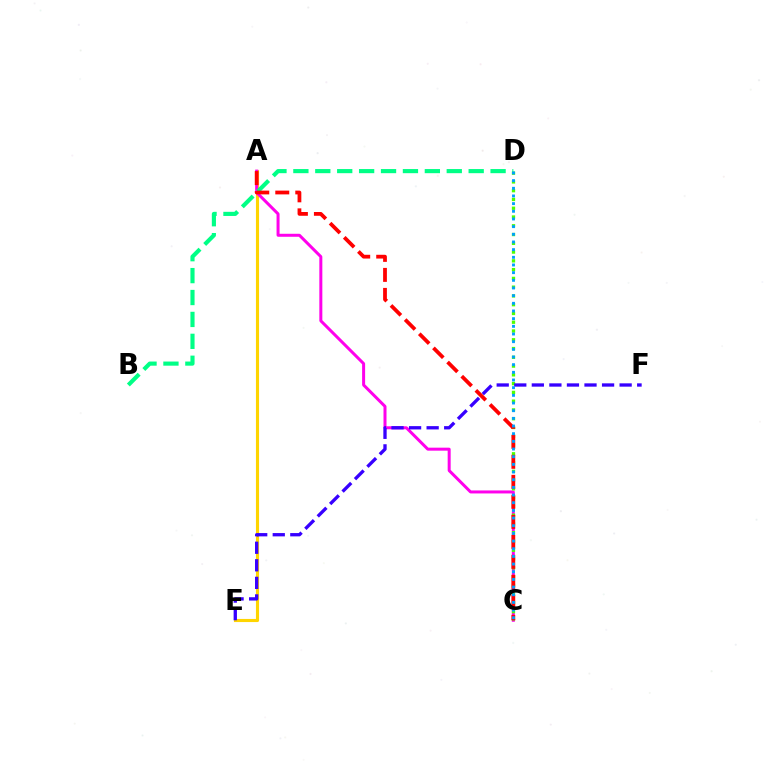{('A', 'E'): [{'color': '#ffd500', 'line_style': 'solid', 'thickness': 2.24}], ('A', 'C'): [{'color': '#ff00ed', 'line_style': 'solid', 'thickness': 2.16}, {'color': '#ff0000', 'line_style': 'dashed', 'thickness': 2.72}], ('C', 'D'): [{'color': '#4fff00', 'line_style': 'dotted', 'thickness': 2.38}, {'color': '#009eff', 'line_style': 'dotted', 'thickness': 2.08}], ('B', 'D'): [{'color': '#00ff86', 'line_style': 'dashed', 'thickness': 2.98}], ('E', 'F'): [{'color': '#3700ff', 'line_style': 'dashed', 'thickness': 2.39}]}